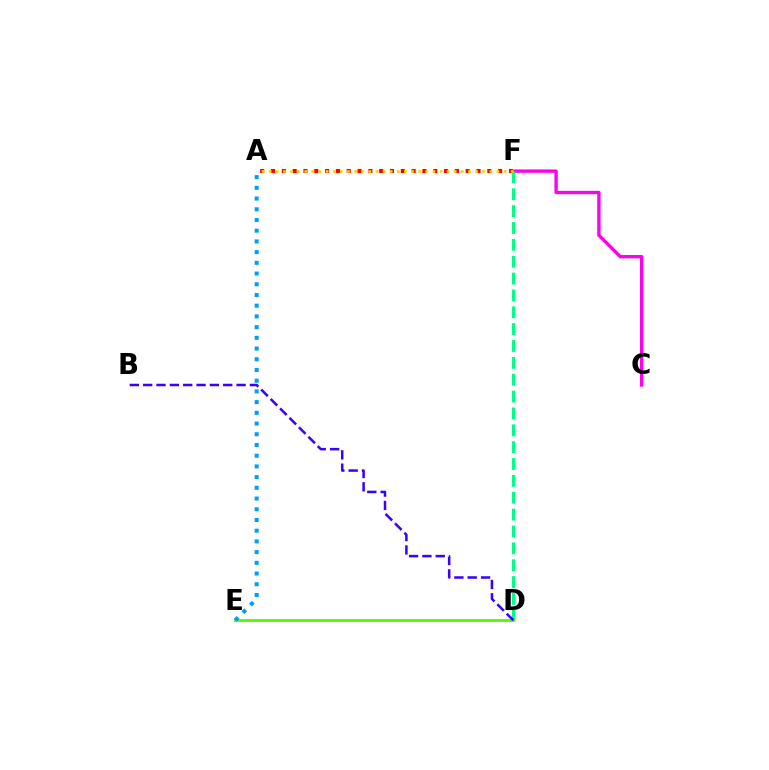{('A', 'F'): [{'color': '#ff0000', 'line_style': 'dotted', 'thickness': 2.94}, {'color': '#ffd500', 'line_style': 'dotted', 'thickness': 1.93}], ('C', 'F'): [{'color': '#ff00ed', 'line_style': 'solid', 'thickness': 2.41}], ('D', 'F'): [{'color': '#00ff86', 'line_style': 'dashed', 'thickness': 2.29}], ('D', 'E'): [{'color': '#4fff00', 'line_style': 'solid', 'thickness': 2.1}], ('A', 'E'): [{'color': '#009eff', 'line_style': 'dotted', 'thickness': 2.91}], ('B', 'D'): [{'color': '#3700ff', 'line_style': 'dashed', 'thickness': 1.81}]}